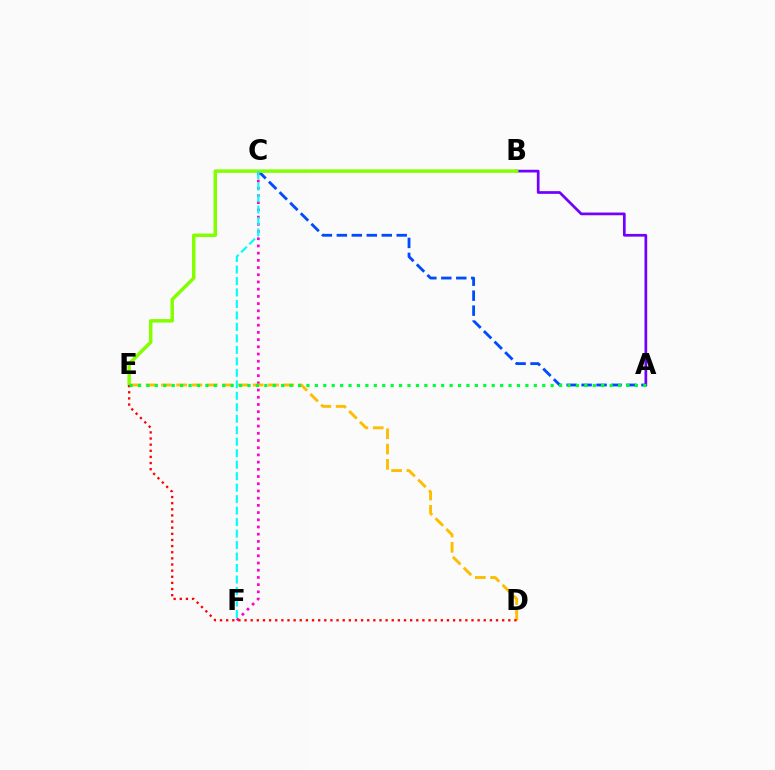{('A', 'B'): [{'color': '#7200ff', 'line_style': 'solid', 'thickness': 1.95}], ('A', 'C'): [{'color': '#004bff', 'line_style': 'dashed', 'thickness': 2.03}], ('B', 'E'): [{'color': '#84ff00', 'line_style': 'solid', 'thickness': 2.51}], ('C', 'F'): [{'color': '#ff00cf', 'line_style': 'dotted', 'thickness': 1.96}, {'color': '#00fff6', 'line_style': 'dashed', 'thickness': 1.56}], ('D', 'E'): [{'color': '#ffbd00', 'line_style': 'dashed', 'thickness': 2.08}, {'color': '#ff0000', 'line_style': 'dotted', 'thickness': 1.67}], ('A', 'E'): [{'color': '#00ff39', 'line_style': 'dotted', 'thickness': 2.29}]}